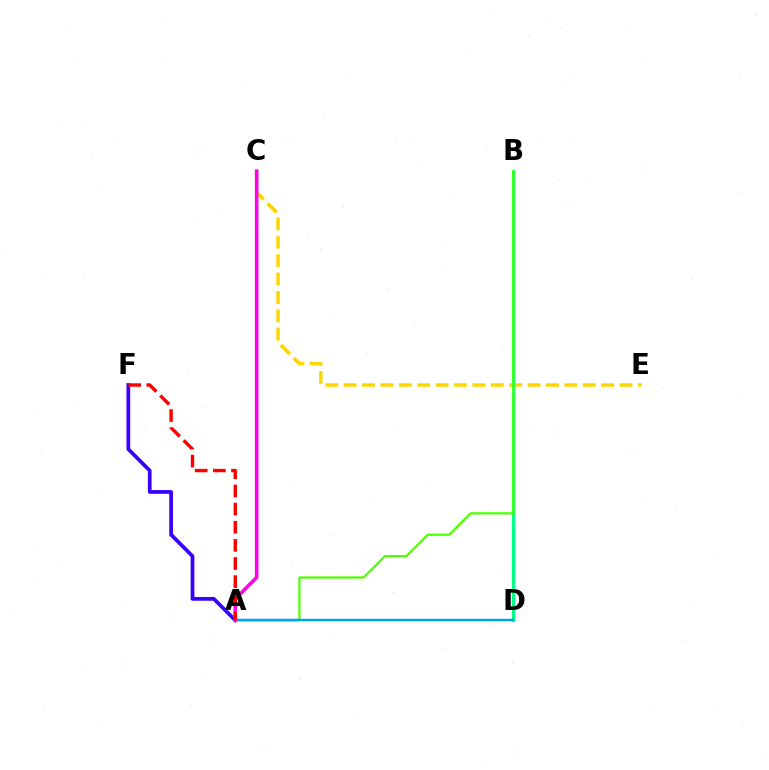{('C', 'E'): [{'color': '#ffd500', 'line_style': 'dashed', 'thickness': 2.5}], ('B', 'D'): [{'color': '#00ff86', 'line_style': 'solid', 'thickness': 2.34}], ('A', 'B'): [{'color': '#4fff00', 'line_style': 'solid', 'thickness': 1.61}], ('A', 'F'): [{'color': '#3700ff', 'line_style': 'solid', 'thickness': 2.68}, {'color': '#ff0000', 'line_style': 'dashed', 'thickness': 2.47}], ('A', 'D'): [{'color': '#009eff', 'line_style': 'solid', 'thickness': 1.78}], ('A', 'C'): [{'color': '#ff00ed', 'line_style': 'solid', 'thickness': 2.56}]}